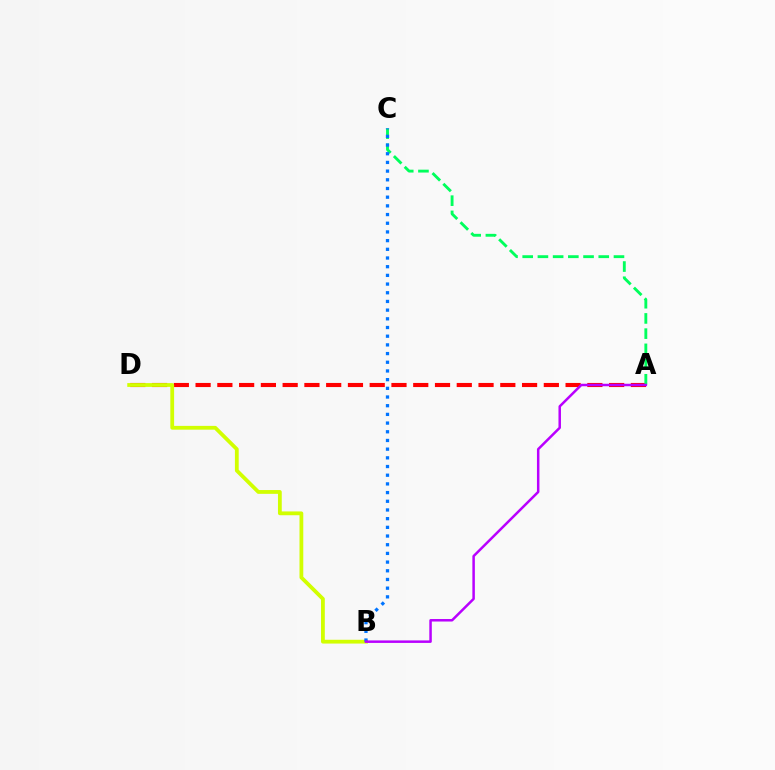{('A', 'D'): [{'color': '#ff0000', 'line_style': 'dashed', 'thickness': 2.96}], ('A', 'C'): [{'color': '#00ff5c', 'line_style': 'dashed', 'thickness': 2.07}], ('B', 'D'): [{'color': '#d1ff00', 'line_style': 'solid', 'thickness': 2.73}], ('B', 'C'): [{'color': '#0074ff', 'line_style': 'dotted', 'thickness': 2.36}], ('A', 'B'): [{'color': '#b900ff', 'line_style': 'solid', 'thickness': 1.8}]}